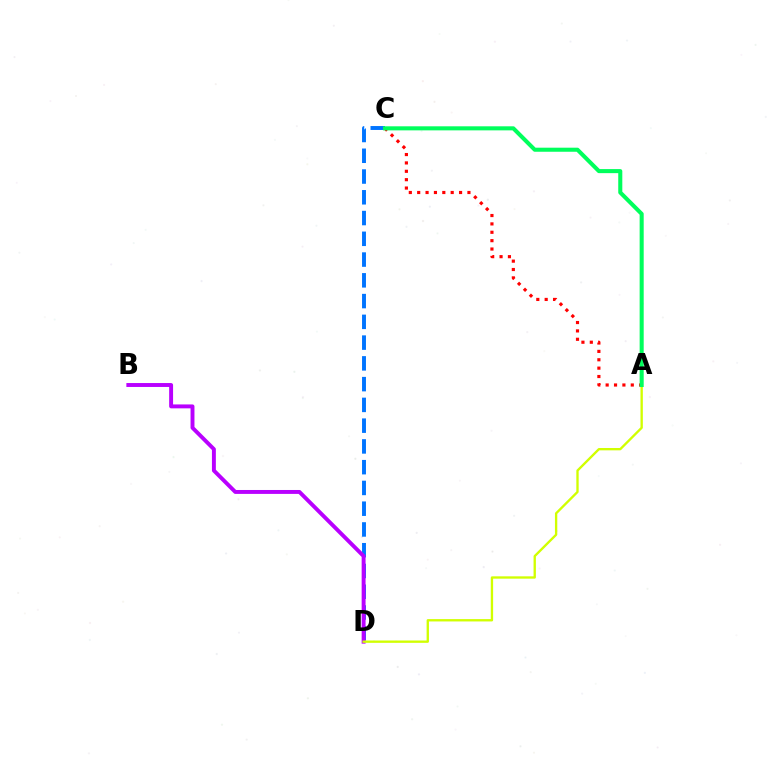{('C', 'D'): [{'color': '#0074ff', 'line_style': 'dashed', 'thickness': 2.82}], ('B', 'D'): [{'color': '#b900ff', 'line_style': 'solid', 'thickness': 2.82}], ('A', 'D'): [{'color': '#d1ff00', 'line_style': 'solid', 'thickness': 1.69}], ('A', 'C'): [{'color': '#ff0000', 'line_style': 'dotted', 'thickness': 2.28}, {'color': '#00ff5c', 'line_style': 'solid', 'thickness': 2.92}]}